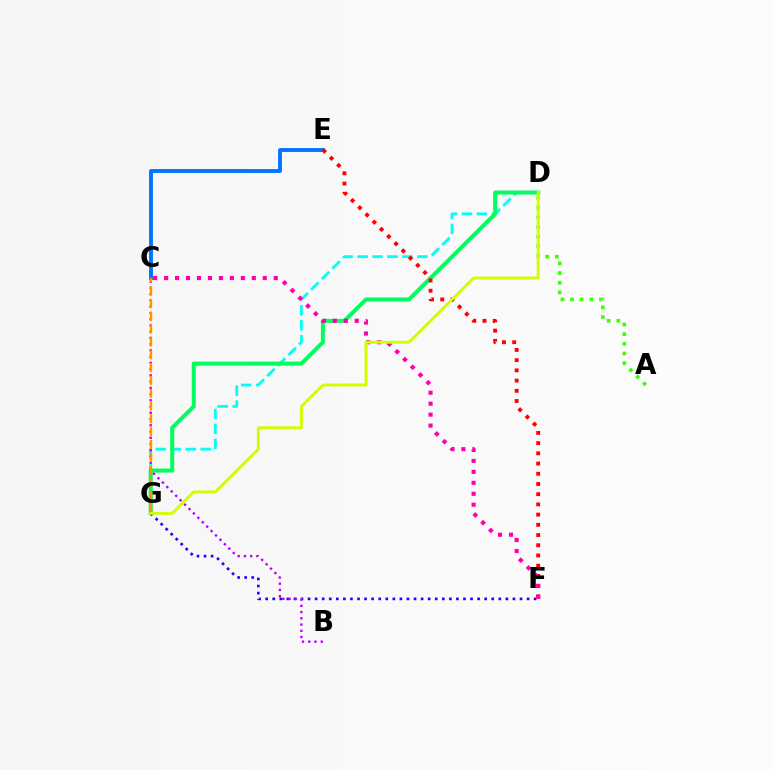{('C', 'E'): [{'color': '#0074ff', 'line_style': 'solid', 'thickness': 2.78}], ('D', 'G'): [{'color': '#00fff6', 'line_style': 'dashed', 'thickness': 2.03}, {'color': '#00ff5c', 'line_style': 'solid', 'thickness': 2.88}, {'color': '#d1ff00', 'line_style': 'solid', 'thickness': 2.11}], ('A', 'D'): [{'color': '#3dff00', 'line_style': 'dotted', 'thickness': 2.63}], ('F', 'G'): [{'color': '#2500ff', 'line_style': 'dotted', 'thickness': 1.92}], ('B', 'C'): [{'color': '#b900ff', 'line_style': 'dotted', 'thickness': 1.7}], ('E', 'F'): [{'color': '#ff0000', 'line_style': 'dotted', 'thickness': 2.78}], ('C', 'F'): [{'color': '#ff00ac', 'line_style': 'dotted', 'thickness': 2.98}], ('C', 'G'): [{'color': '#ff9400', 'line_style': 'dashed', 'thickness': 1.74}]}